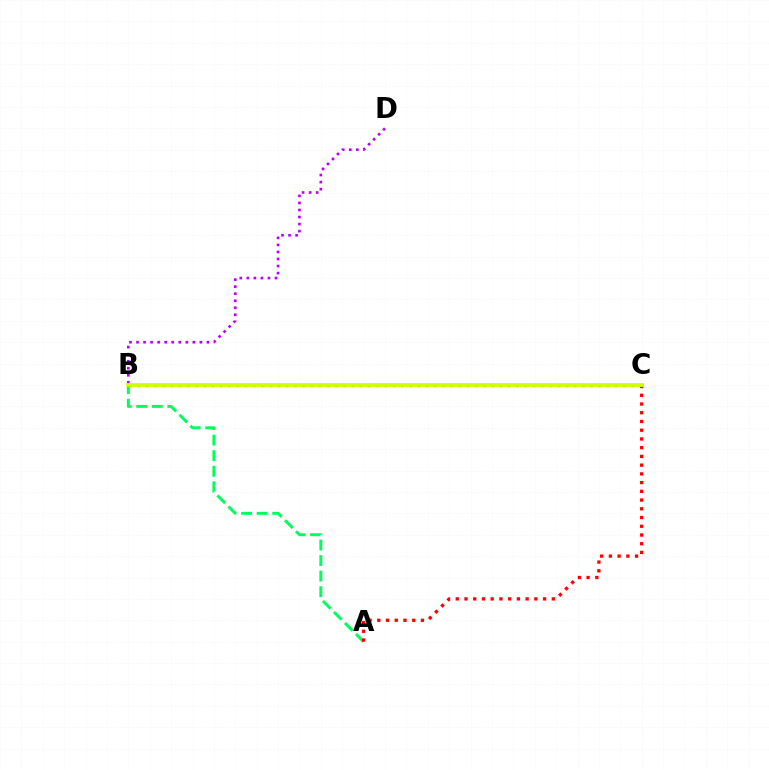{('B', 'D'): [{'color': '#b900ff', 'line_style': 'dotted', 'thickness': 1.91}], ('B', 'C'): [{'color': '#0074ff', 'line_style': 'dotted', 'thickness': 2.24}, {'color': '#d1ff00', 'line_style': 'solid', 'thickness': 2.71}], ('A', 'B'): [{'color': '#00ff5c', 'line_style': 'dashed', 'thickness': 2.11}], ('A', 'C'): [{'color': '#ff0000', 'line_style': 'dotted', 'thickness': 2.37}]}